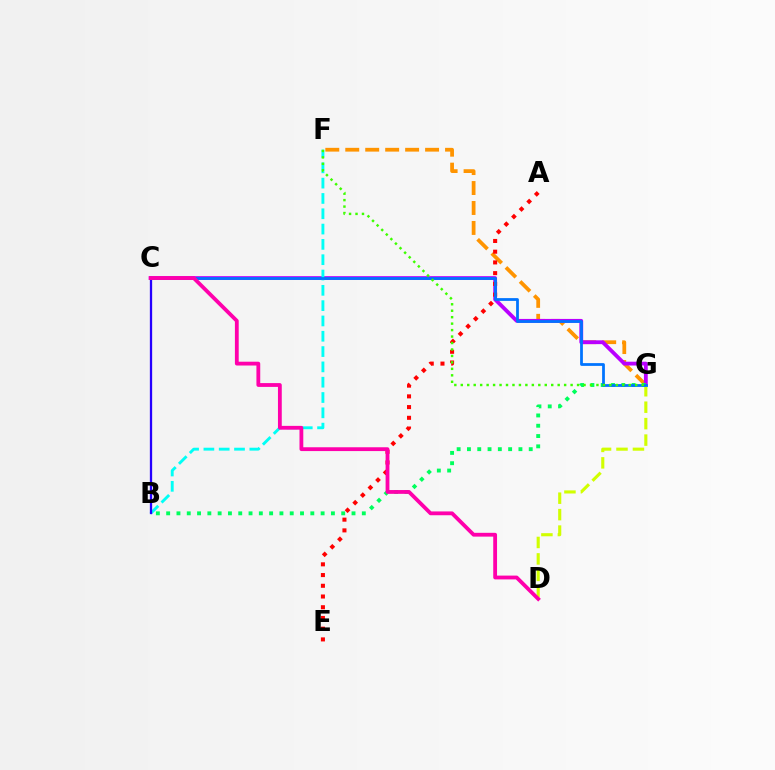{('F', 'G'): [{'color': '#ff9400', 'line_style': 'dashed', 'thickness': 2.71}, {'color': '#3dff00', 'line_style': 'dotted', 'thickness': 1.76}], ('C', 'G'): [{'color': '#b900ff', 'line_style': 'solid', 'thickness': 2.75}, {'color': '#0074ff', 'line_style': 'solid', 'thickness': 1.99}], ('A', 'E'): [{'color': '#ff0000', 'line_style': 'dotted', 'thickness': 2.91}], ('B', 'F'): [{'color': '#00fff6', 'line_style': 'dashed', 'thickness': 2.08}], ('B', 'G'): [{'color': '#00ff5c', 'line_style': 'dotted', 'thickness': 2.8}], ('D', 'G'): [{'color': '#d1ff00', 'line_style': 'dashed', 'thickness': 2.24}], ('B', 'C'): [{'color': '#2500ff', 'line_style': 'solid', 'thickness': 1.65}], ('C', 'D'): [{'color': '#ff00ac', 'line_style': 'solid', 'thickness': 2.74}]}